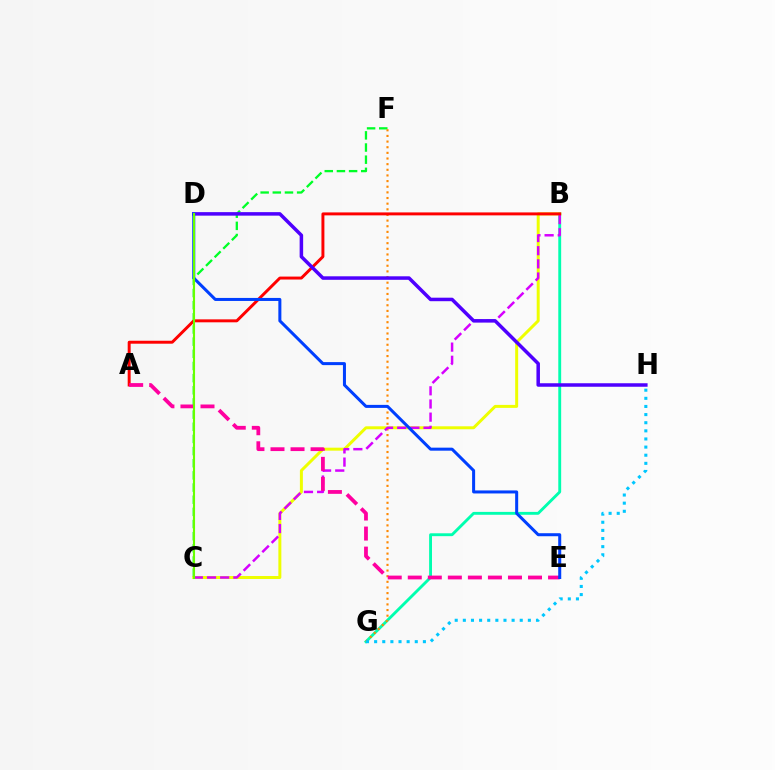{('C', 'F'): [{'color': '#00ff27', 'line_style': 'dashed', 'thickness': 1.65}], ('B', 'G'): [{'color': '#00ffaf', 'line_style': 'solid', 'thickness': 2.07}], ('B', 'C'): [{'color': '#eeff00', 'line_style': 'solid', 'thickness': 2.14}, {'color': '#d600ff', 'line_style': 'dashed', 'thickness': 1.79}], ('F', 'G'): [{'color': '#ff8800', 'line_style': 'dotted', 'thickness': 1.53}], ('A', 'B'): [{'color': '#ff0000', 'line_style': 'solid', 'thickness': 2.13}], ('A', 'E'): [{'color': '#ff00a0', 'line_style': 'dashed', 'thickness': 2.72}], ('D', 'H'): [{'color': '#4f00ff', 'line_style': 'solid', 'thickness': 2.53}], ('D', 'E'): [{'color': '#003fff', 'line_style': 'solid', 'thickness': 2.18}], ('G', 'H'): [{'color': '#00c7ff', 'line_style': 'dotted', 'thickness': 2.21}], ('C', 'D'): [{'color': '#66ff00', 'line_style': 'solid', 'thickness': 1.51}]}